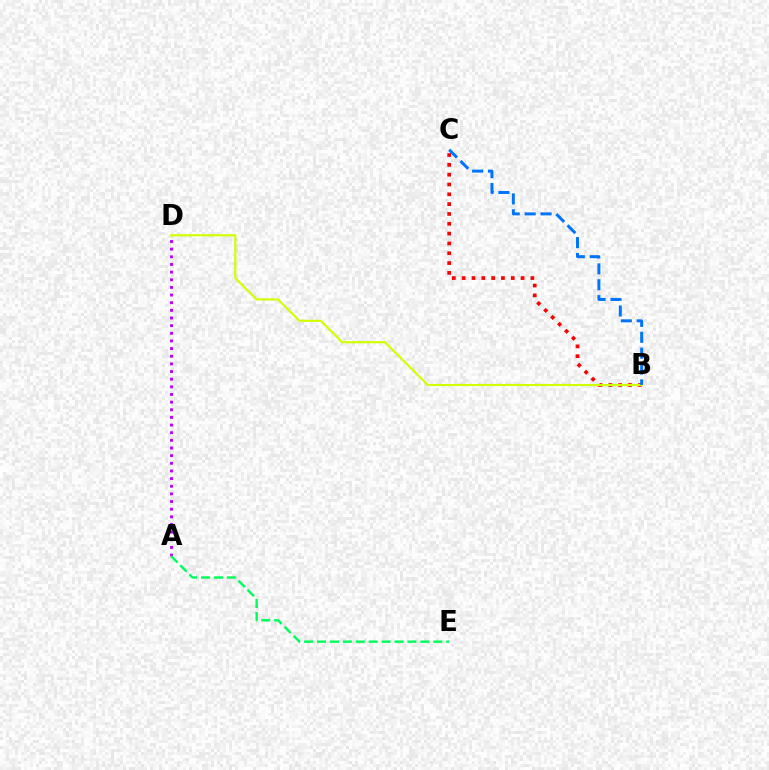{('B', 'C'): [{'color': '#ff0000', 'line_style': 'dotted', 'thickness': 2.67}, {'color': '#0074ff', 'line_style': 'dashed', 'thickness': 2.16}], ('A', 'D'): [{'color': '#b900ff', 'line_style': 'dotted', 'thickness': 2.08}], ('B', 'D'): [{'color': '#d1ff00', 'line_style': 'solid', 'thickness': 1.54}], ('A', 'E'): [{'color': '#00ff5c', 'line_style': 'dashed', 'thickness': 1.76}]}